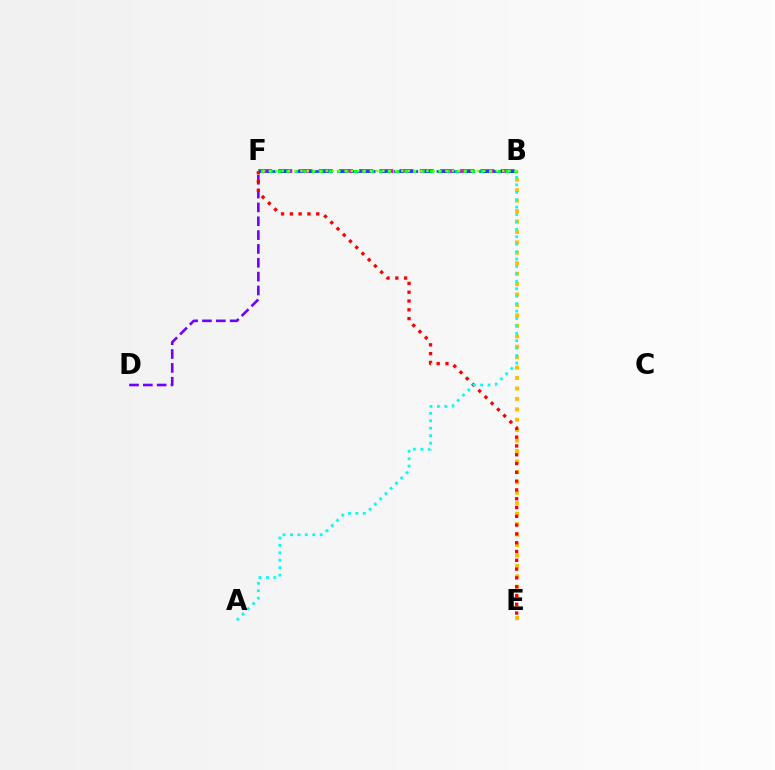{('B', 'F'): [{'color': '#ff00cf', 'line_style': 'dashed', 'thickness': 2.75}, {'color': '#004bff', 'line_style': 'dashed', 'thickness': 1.93}, {'color': '#00ff39', 'line_style': 'dotted', 'thickness': 2.29}, {'color': '#84ff00', 'line_style': 'dotted', 'thickness': 1.71}], ('B', 'E'): [{'color': '#ffbd00', 'line_style': 'dotted', 'thickness': 2.84}], ('D', 'F'): [{'color': '#7200ff', 'line_style': 'dashed', 'thickness': 1.88}], ('E', 'F'): [{'color': '#ff0000', 'line_style': 'dotted', 'thickness': 2.39}], ('A', 'B'): [{'color': '#00fff6', 'line_style': 'dotted', 'thickness': 2.02}]}